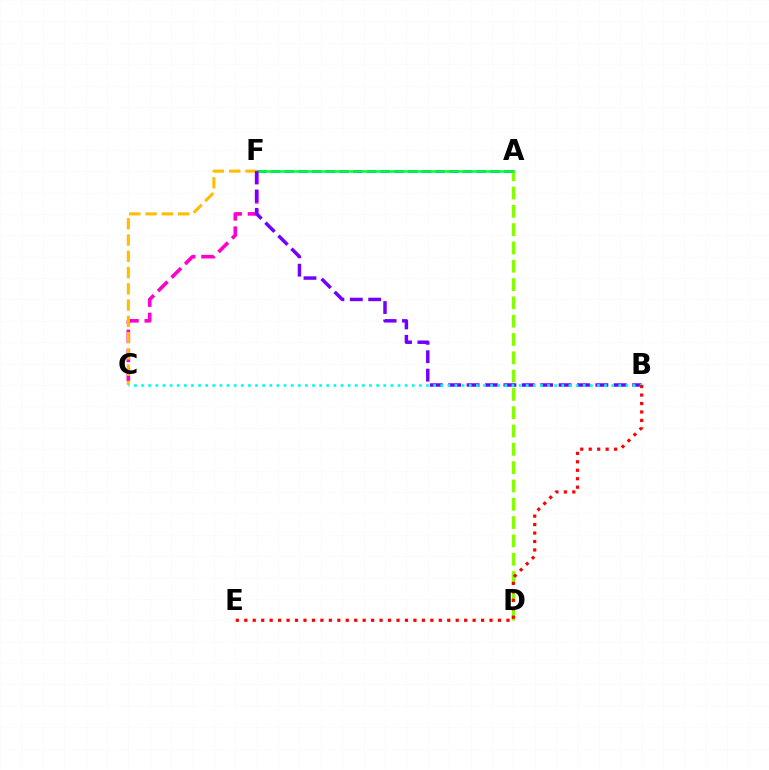{('C', 'F'): [{'color': '#ff00cf', 'line_style': 'dashed', 'thickness': 2.6}, {'color': '#ffbd00', 'line_style': 'dashed', 'thickness': 2.21}], ('A', 'F'): [{'color': '#004bff', 'line_style': 'dashed', 'thickness': 1.86}, {'color': '#00ff39', 'line_style': 'solid', 'thickness': 1.83}], ('A', 'D'): [{'color': '#84ff00', 'line_style': 'dashed', 'thickness': 2.49}], ('B', 'F'): [{'color': '#7200ff', 'line_style': 'dashed', 'thickness': 2.5}], ('B', 'C'): [{'color': '#00fff6', 'line_style': 'dotted', 'thickness': 1.94}], ('B', 'E'): [{'color': '#ff0000', 'line_style': 'dotted', 'thickness': 2.3}]}